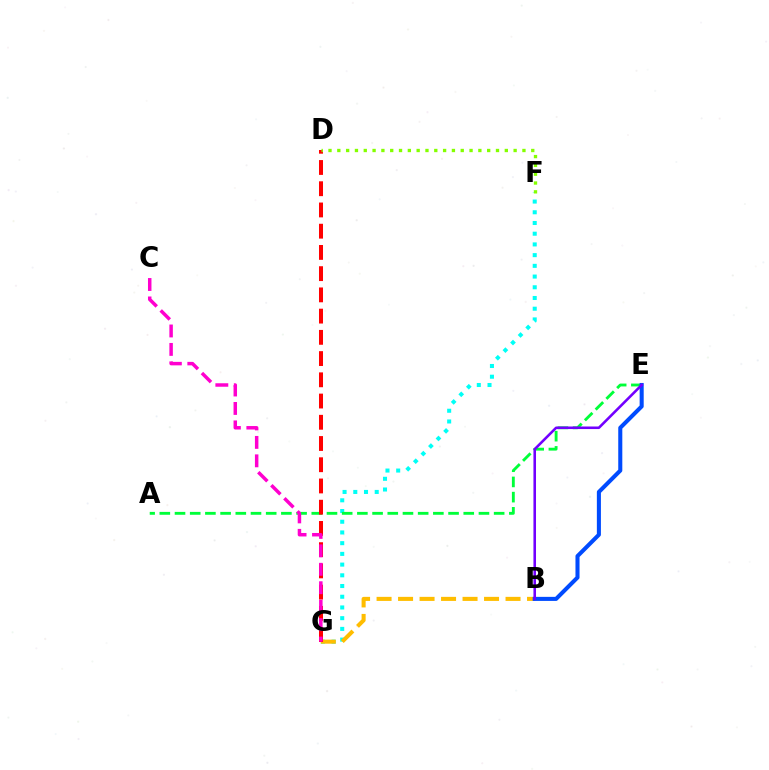{('F', 'G'): [{'color': '#00fff6', 'line_style': 'dotted', 'thickness': 2.91}], ('A', 'E'): [{'color': '#00ff39', 'line_style': 'dashed', 'thickness': 2.06}], ('B', 'G'): [{'color': '#ffbd00', 'line_style': 'dashed', 'thickness': 2.92}], ('B', 'E'): [{'color': '#004bff', 'line_style': 'solid', 'thickness': 2.92}, {'color': '#7200ff', 'line_style': 'solid', 'thickness': 1.85}], ('D', 'G'): [{'color': '#ff0000', 'line_style': 'dashed', 'thickness': 2.88}], ('D', 'F'): [{'color': '#84ff00', 'line_style': 'dotted', 'thickness': 2.4}], ('C', 'G'): [{'color': '#ff00cf', 'line_style': 'dashed', 'thickness': 2.51}]}